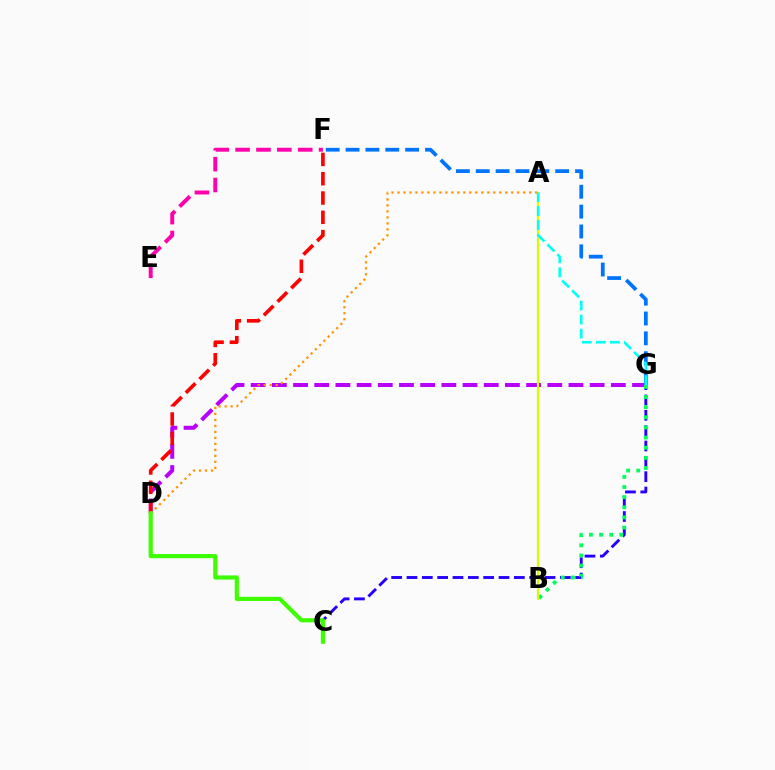{('D', 'G'): [{'color': '#b900ff', 'line_style': 'dashed', 'thickness': 2.88}], ('D', 'F'): [{'color': '#ff0000', 'line_style': 'dashed', 'thickness': 2.62}], ('A', 'D'): [{'color': '#ff9400', 'line_style': 'dotted', 'thickness': 1.63}], ('C', 'G'): [{'color': '#2500ff', 'line_style': 'dashed', 'thickness': 2.08}], ('F', 'G'): [{'color': '#0074ff', 'line_style': 'dashed', 'thickness': 2.7}], ('B', 'G'): [{'color': '#00ff5c', 'line_style': 'dotted', 'thickness': 2.75}], ('E', 'F'): [{'color': '#ff00ac', 'line_style': 'dashed', 'thickness': 2.83}], ('A', 'B'): [{'color': '#d1ff00', 'line_style': 'solid', 'thickness': 1.6}], ('C', 'D'): [{'color': '#3dff00', 'line_style': 'solid', 'thickness': 3.0}], ('A', 'G'): [{'color': '#00fff6', 'line_style': 'dashed', 'thickness': 1.91}]}